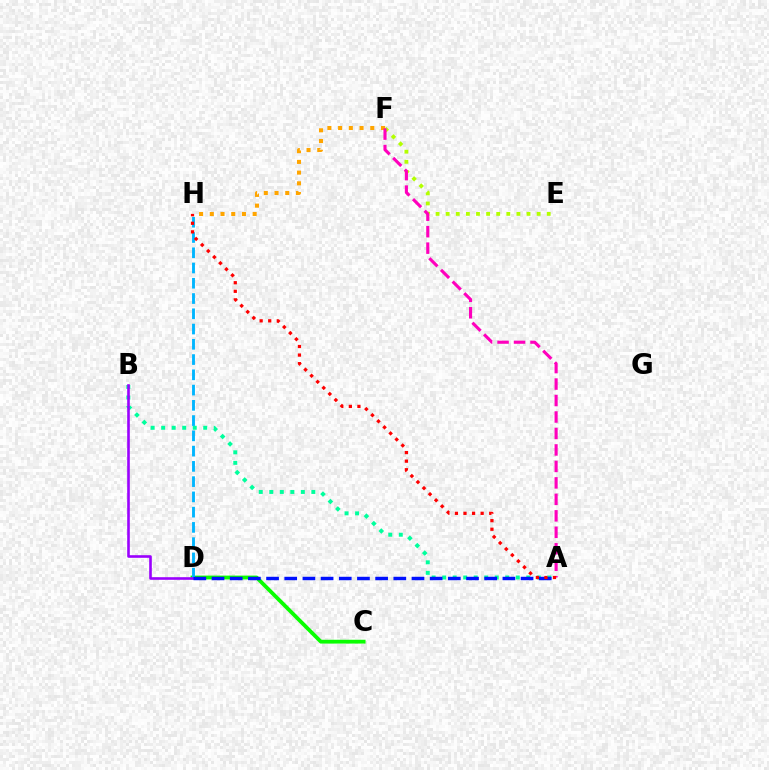{('E', 'F'): [{'color': '#b3ff00', 'line_style': 'dotted', 'thickness': 2.75}], ('A', 'B'): [{'color': '#00ff9d', 'line_style': 'dotted', 'thickness': 2.86}], ('C', 'D'): [{'color': '#08ff00', 'line_style': 'solid', 'thickness': 2.75}], ('F', 'H'): [{'color': '#ffa500', 'line_style': 'dotted', 'thickness': 2.91}], ('D', 'H'): [{'color': '#00b5ff', 'line_style': 'dashed', 'thickness': 2.07}], ('A', 'F'): [{'color': '#ff00bd', 'line_style': 'dashed', 'thickness': 2.24}], ('B', 'D'): [{'color': '#9b00ff', 'line_style': 'solid', 'thickness': 1.88}], ('A', 'D'): [{'color': '#0010ff', 'line_style': 'dashed', 'thickness': 2.47}], ('A', 'H'): [{'color': '#ff0000', 'line_style': 'dotted', 'thickness': 2.33}]}